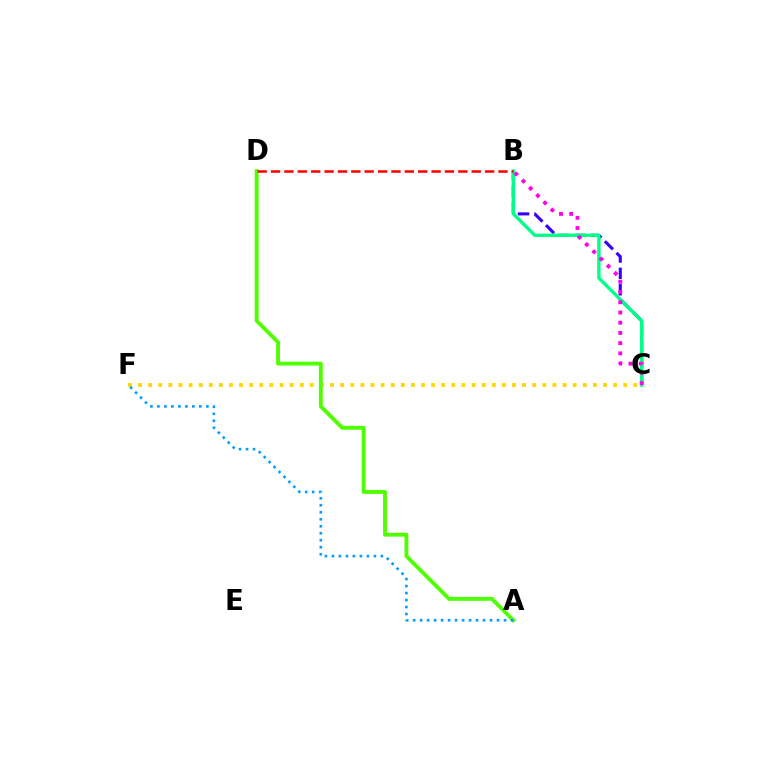{('B', 'C'): [{'color': '#3700ff', 'line_style': 'dashed', 'thickness': 2.23}, {'color': '#00ff86', 'line_style': 'solid', 'thickness': 2.42}, {'color': '#ff00ed', 'line_style': 'dotted', 'thickness': 2.78}], ('C', 'F'): [{'color': '#ffd500', 'line_style': 'dotted', 'thickness': 2.75}], ('A', 'D'): [{'color': '#4fff00', 'line_style': 'solid', 'thickness': 2.78}], ('B', 'D'): [{'color': '#ff0000', 'line_style': 'dashed', 'thickness': 1.82}], ('A', 'F'): [{'color': '#009eff', 'line_style': 'dotted', 'thickness': 1.9}]}